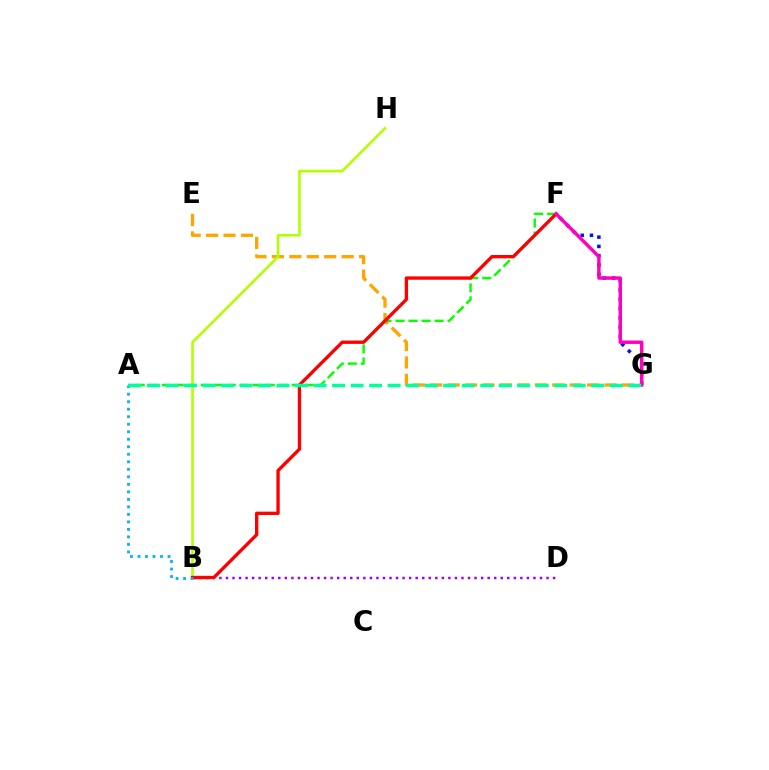{('B', 'D'): [{'color': '#9b00ff', 'line_style': 'dotted', 'thickness': 1.78}], ('E', 'G'): [{'color': '#ffa500', 'line_style': 'dashed', 'thickness': 2.37}], ('F', 'G'): [{'color': '#0010ff', 'line_style': 'dotted', 'thickness': 2.52}, {'color': '#ff00bd', 'line_style': 'solid', 'thickness': 2.47}], ('B', 'H'): [{'color': '#b3ff00', 'line_style': 'solid', 'thickness': 1.88}], ('A', 'F'): [{'color': '#08ff00', 'line_style': 'dashed', 'thickness': 1.77}], ('B', 'F'): [{'color': '#ff0000', 'line_style': 'solid', 'thickness': 2.4}], ('A', 'B'): [{'color': '#00b5ff', 'line_style': 'dotted', 'thickness': 2.04}], ('A', 'G'): [{'color': '#00ff9d', 'line_style': 'dashed', 'thickness': 2.51}]}